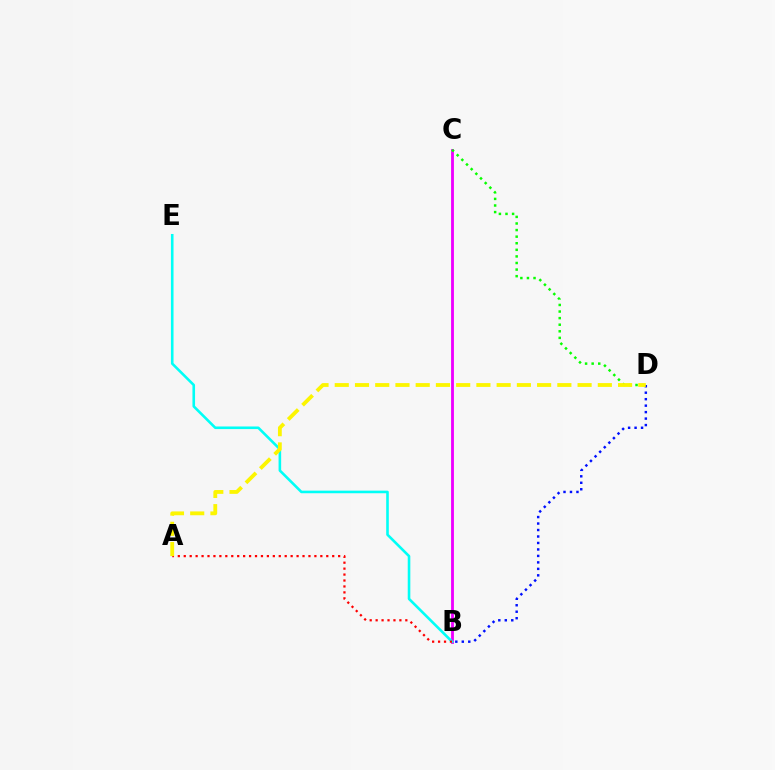{('B', 'C'): [{'color': '#ee00ff', 'line_style': 'solid', 'thickness': 2.04}], ('C', 'D'): [{'color': '#08ff00', 'line_style': 'dotted', 'thickness': 1.79}], ('B', 'D'): [{'color': '#0010ff', 'line_style': 'dotted', 'thickness': 1.76}], ('B', 'E'): [{'color': '#00fff6', 'line_style': 'solid', 'thickness': 1.87}], ('A', 'B'): [{'color': '#ff0000', 'line_style': 'dotted', 'thickness': 1.61}], ('A', 'D'): [{'color': '#fcf500', 'line_style': 'dashed', 'thickness': 2.75}]}